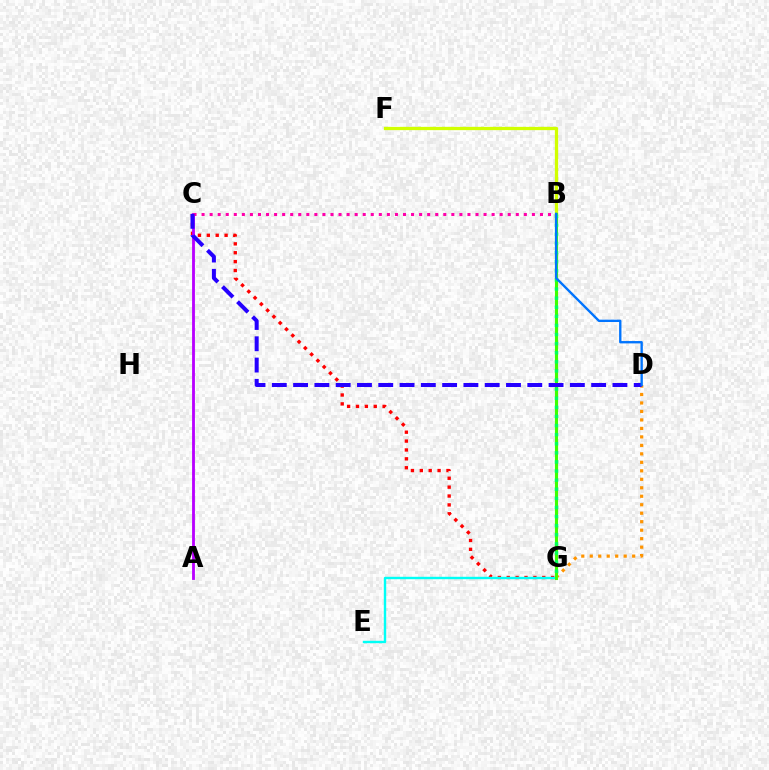{('C', 'G'): [{'color': '#ff0000', 'line_style': 'dotted', 'thickness': 2.41}], ('B', 'F'): [{'color': '#d1ff00', 'line_style': 'solid', 'thickness': 2.36}], ('A', 'C'): [{'color': '#b900ff', 'line_style': 'solid', 'thickness': 2.04}], ('E', 'G'): [{'color': '#00fff6', 'line_style': 'solid', 'thickness': 1.73}], ('D', 'G'): [{'color': '#ff9400', 'line_style': 'dotted', 'thickness': 2.3}], ('B', 'C'): [{'color': '#ff00ac', 'line_style': 'dotted', 'thickness': 2.19}], ('B', 'G'): [{'color': '#3dff00', 'line_style': 'solid', 'thickness': 2.24}, {'color': '#00ff5c', 'line_style': 'dotted', 'thickness': 2.47}], ('C', 'D'): [{'color': '#2500ff', 'line_style': 'dashed', 'thickness': 2.89}], ('B', 'D'): [{'color': '#0074ff', 'line_style': 'solid', 'thickness': 1.69}]}